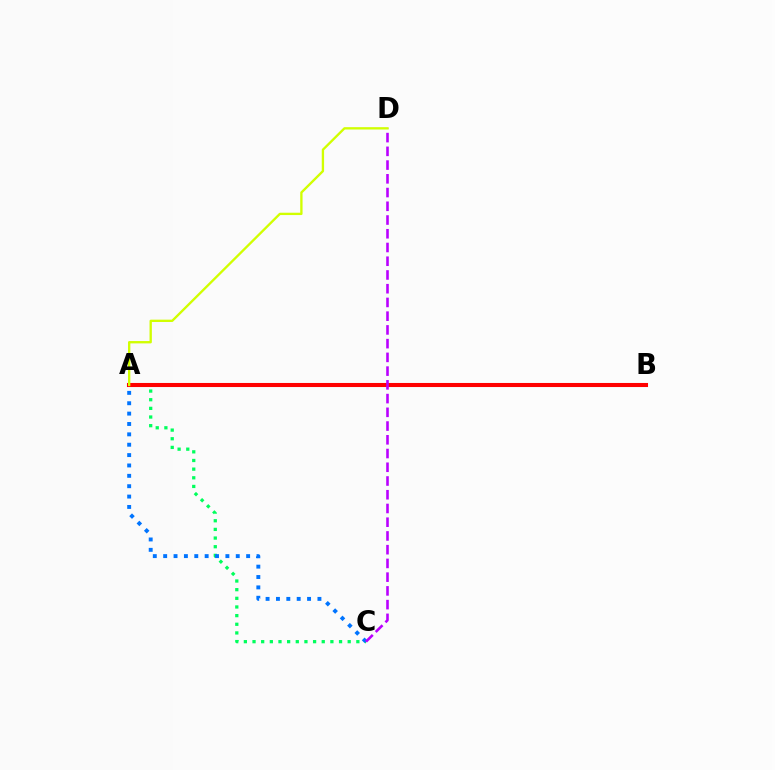{('A', 'C'): [{'color': '#00ff5c', 'line_style': 'dotted', 'thickness': 2.35}, {'color': '#0074ff', 'line_style': 'dotted', 'thickness': 2.82}], ('A', 'B'): [{'color': '#ff0000', 'line_style': 'solid', 'thickness': 2.93}], ('C', 'D'): [{'color': '#b900ff', 'line_style': 'dashed', 'thickness': 1.87}], ('A', 'D'): [{'color': '#d1ff00', 'line_style': 'solid', 'thickness': 1.68}]}